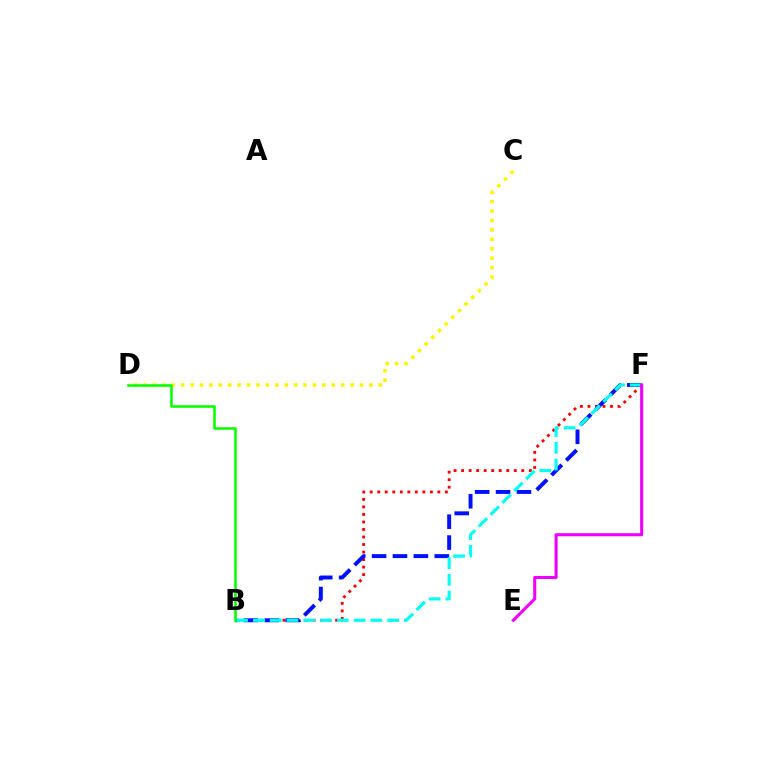{('B', 'F'): [{'color': '#ff0000', 'line_style': 'dotted', 'thickness': 2.04}, {'color': '#0010ff', 'line_style': 'dashed', 'thickness': 2.84}, {'color': '#00fff6', 'line_style': 'dashed', 'thickness': 2.28}], ('C', 'D'): [{'color': '#fcf500', 'line_style': 'dotted', 'thickness': 2.56}], ('B', 'D'): [{'color': '#08ff00', 'line_style': 'solid', 'thickness': 1.86}], ('E', 'F'): [{'color': '#ee00ff', 'line_style': 'solid', 'thickness': 2.2}]}